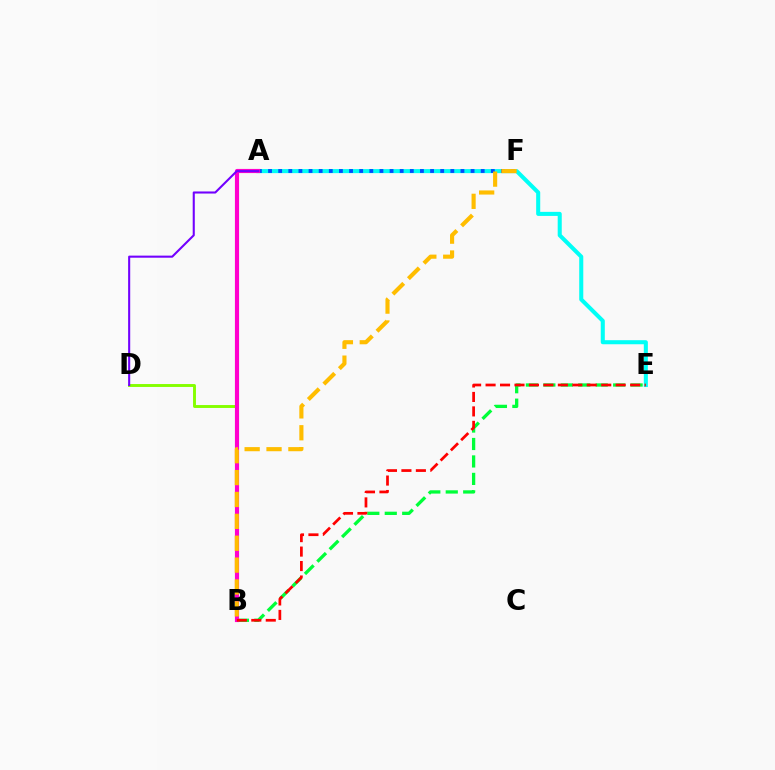{('B', 'D'): [{'color': '#84ff00', 'line_style': 'solid', 'thickness': 2.09}], ('A', 'E'): [{'color': '#00fff6', 'line_style': 'solid', 'thickness': 2.92}], ('A', 'F'): [{'color': '#004bff', 'line_style': 'dotted', 'thickness': 2.75}], ('B', 'E'): [{'color': '#00ff39', 'line_style': 'dashed', 'thickness': 2.37}, {'color': '#ff0000', 'line_style': 'dashed', 'thickness': 1.96}], ('A', 'B'): [{'color': '#ff00cf', 'line_style': 'solid', 'thickness': 2.99}], ('B', 'F'): [{'color': '#ffbd00', 'line_style': 'dashed', 'thickness': 2.97}], ('A', 'D'): [{'color': '#7200ff', 'line_style': 'solid', 'thickness': 1.5}]}